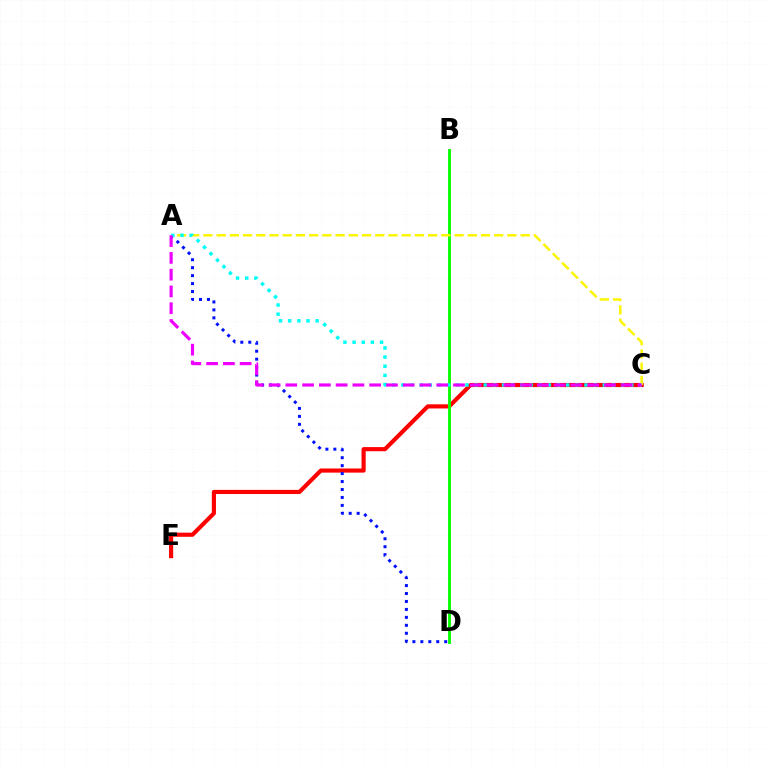{('C', 'E'): [{'color': '#ff0000', 'line_style': 'solid', 'thickness': 2.98}], ('B', 'D'): [{'color': '#08ff00', 'line_style': 'solid', 'thickness': 2.06}], ('A', 'D'): [{'color': '#0010ff', 'line_style': 'dotted', 'thickness': 2.16}], ('A', 'C'): [{'color': '#fcf500', 'line_style': 'dashed', 'thickness': 1.8}, {'color': '#00fff6', 'line_style': 'dotted', 'thickness': 2.49}, {'color': '#ee00ff', 'line_style': 'dashed', 'thickness': 2.28}]}